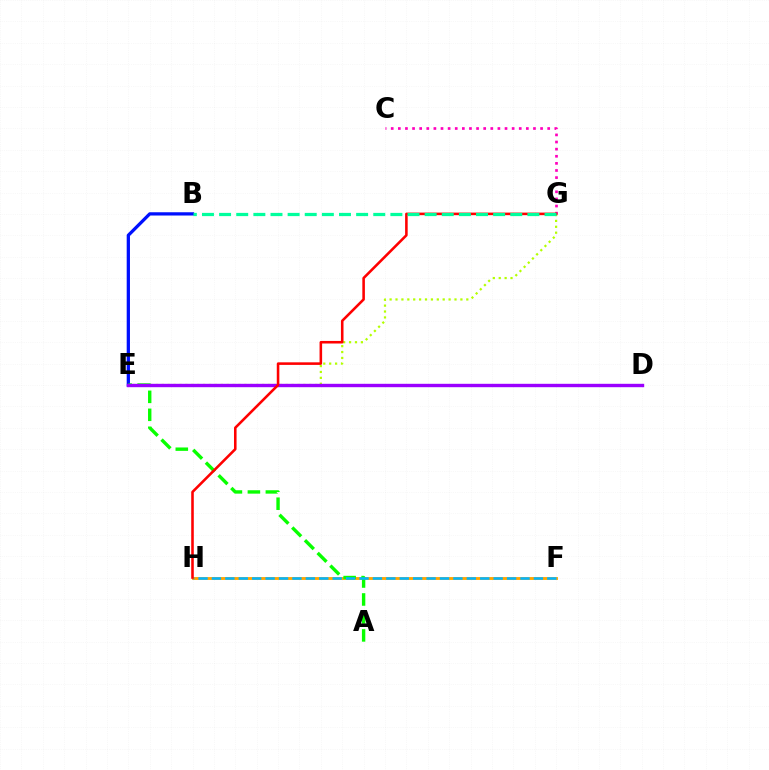{('E', 'G'): [{'color': '#b3ff00', 'line_style': 'dotted', 'thickness': 1.6}], ('F', 'H'): [{'color': '#ffa500', 'line_style': 'solid', 'thickness': 2.06}, {'color': '#00b5ff', 'line_style': 'dashed', 'thickness': 1.82}], ('B', 'E'): [{'color': '#0010ff', 'line_style': 'solid', 'thickness': 2.35}], ('A', 'E'): [{'color': '#08ff00', 'line_style': 'dashed', 'thickness': 2.44}], ('D', 'E'): [{'color': '#9b00ff', 'line_style': 'solid', 'thickness': 2.44}], ('C', 'G'): [{'color': '#ff00bd', 'line_style': 'dotted', 'thickness': 1.93}], ('G', 'H'): [{'color': '#ff0000', 'line_style': 'solid', 'thickness': 1.85}], ('B', 'G'): [{'color': '#00ff9d', 'line_style': 'dashed', 'thickness': 2.33}]}